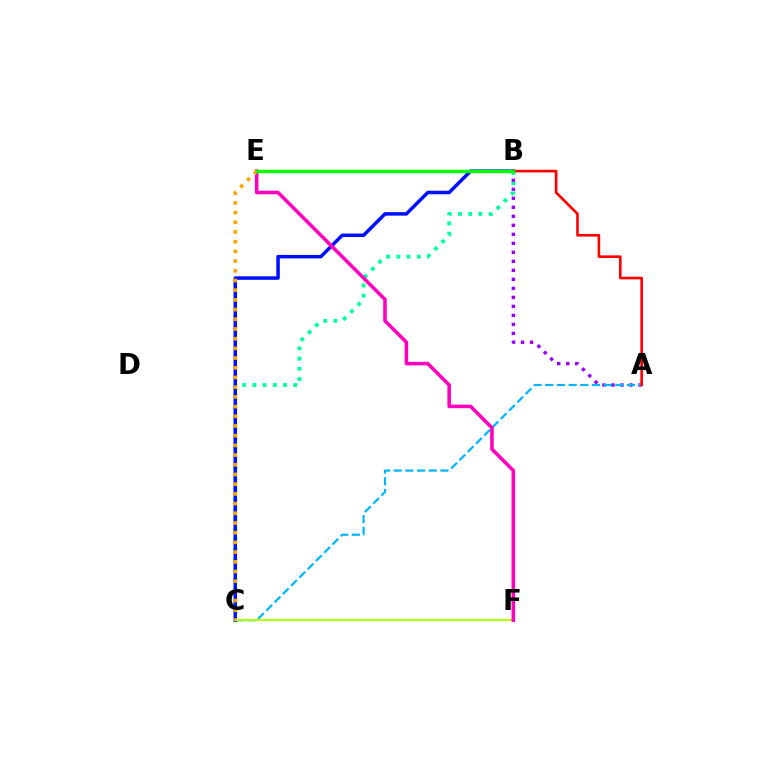{('B', 'C'): [{'color': '#00ff9d', 'line_style': 'dotted', 'thickness': 2.77}, {'color': '#0010ff', 'line_style': 'solid', 'thickness': 2.53}], ('A', 'B'): [{'color': '#9b00ff', 'line_style': 'dotted', 'thickness': 2.45}, {'color': '#ff0000', 'line_style': 'solid', 'thickness': 1.89}], ('A', 'C'): [{'color': '#00b5ff', 'line_style': 'dashed', 'thickness': 1.59}], ('C', 'F'): [{'color': '#b3ff00', 'line_style': 'solid', 'thickness': 1.62}], ('E', 'F'): [{'color': '#ff00bd', 'line_style': 'solid', 'thickness': 2.56}], ('C', 'E'): [{'color': '#ffa500', 'line_style': 'dotted', 'thickness': 2.64}], ('B', 'E'): [{'color': '#08ff00', 'line_style': 'solid', 'thickness': 2.43}]}